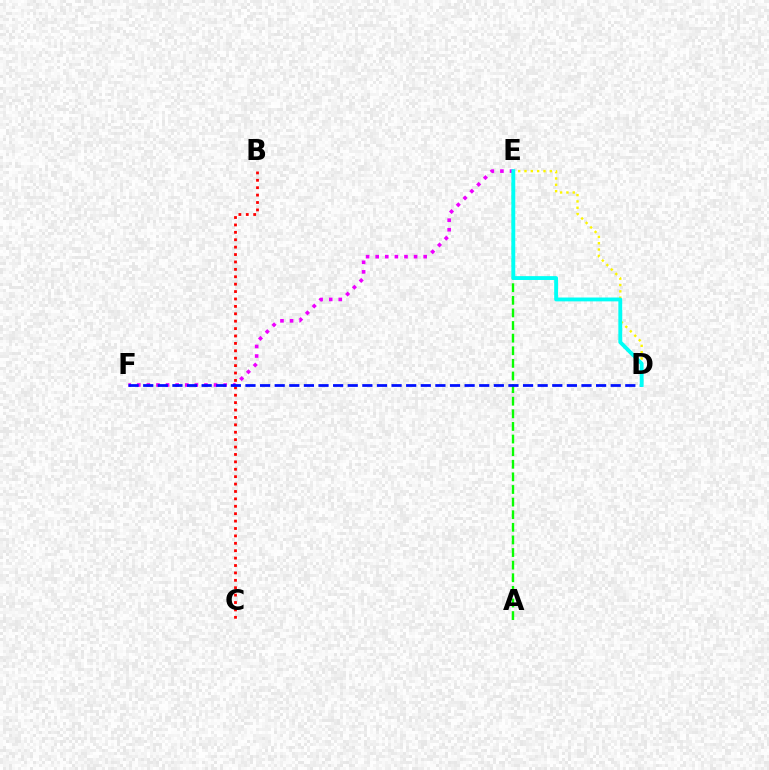{('D', 'E'): [{'color': '#fcf500', 'line_style': 'dotted', 'thickness': 1.72}, {'color': '#00fff6', 'line_style': 'solid', 'thickness': 2.77}], ('A', 'E'): [{'color': '#08ff00', 'line_style': 'dashed', 'thickness': 1.71}], ('B', 'C'): [{'color': '#ff0000', 'line_style': 'dotted', 'thickness': 2.01}], ('E', 'F'): [{'color': '#ee00ff', 'line_style': 'dotted', 'thickness': 2.61}], ('D', 'F'): [{'color': '#0010ff', 'line_style': 'dashed', 'thickness': 1.98}]}